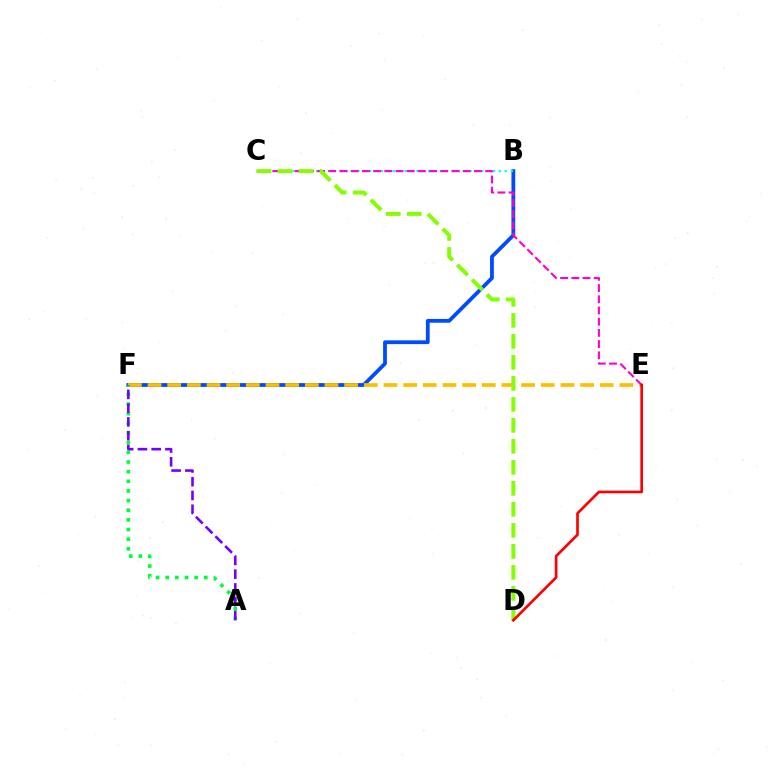{('B', 'F'): [{'color': '#004bff', 'line_style': 'solid', 'thickness': 2.72}], ('B', 'C'): [{'color': '#00fff6', 'line_style': 'dotted', 'thickness': 1.6}], ('E', 'F'): [{'color': '#ffbd00', 'line_style': 'dashed', 'thickness': 2.67}], ('A', 'F'): [{'color': '#00ff39', 'line_style': 'dotted', 'thickness': 2.62}, {'color': '#7200ff', 'line_style': 'dashed', 'thickness': 1.87}], ('C', 'E'): [{'color': '#ff00cf', 'line_style': 'dashed', 'thickness': 1.52}], ('C', 'D'): [{'color': '#84ff00', 'line_style': 'dashed', 'thickness': 2.85}], ('D', 'E'): [{'color': '#ff0000', 'line_style': 'solid', 'thickness': 1.91}]}